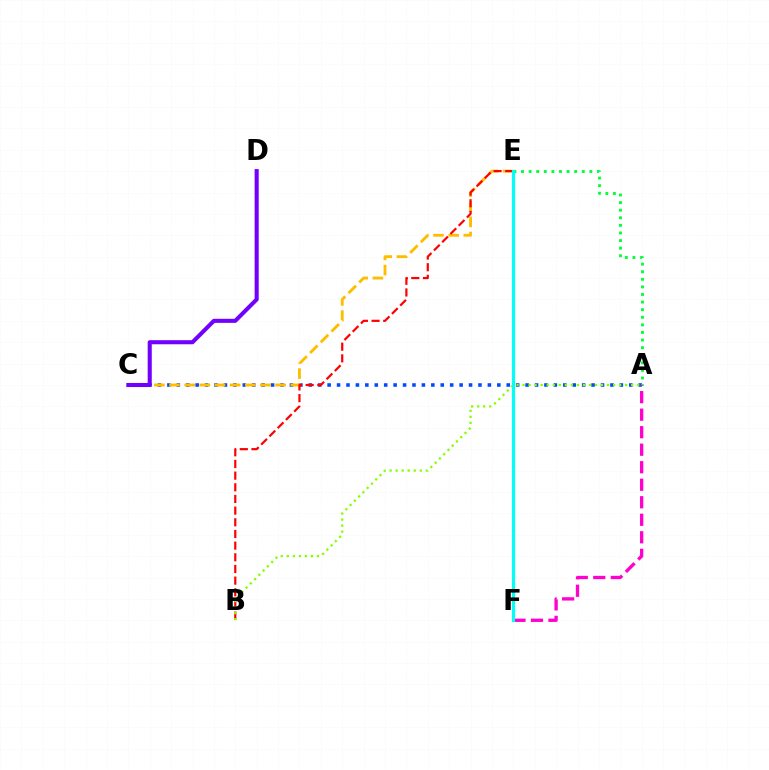{('A', 'C'): [{'color': '#004bff', 'line_style': 'dotted', 'thickness': 2.56}], ('C', 'E'): [{'color': '#ffbd00', 'line_style': 'dashed', 'thickness': 2.06}], ('B', 'E'): [{'color': '#ff0000', 'line_style': 'dashed', 'thickness': 1.58}], ('A', 'E'): [{'color': '#00ff39', 'line_style': 'dotted', 'thickness': 2.06}], ('C', 'D'): [{'color': '#7200ff', 'line_style': 'solid', 'thickness': 2.93}], ('A', 'B'): [{'color': '#84ff00', 'line_style': 'dotted', 'thickness': 1.64}], ('A', 'F'): [{'color': '#ff00cf', 'line_style': 'dashed', 'thickness': 2.38}], ('E', 'F'): [{'color': '#00fff6', 'line_style': 'solid', 'thickness': 2.28}]}